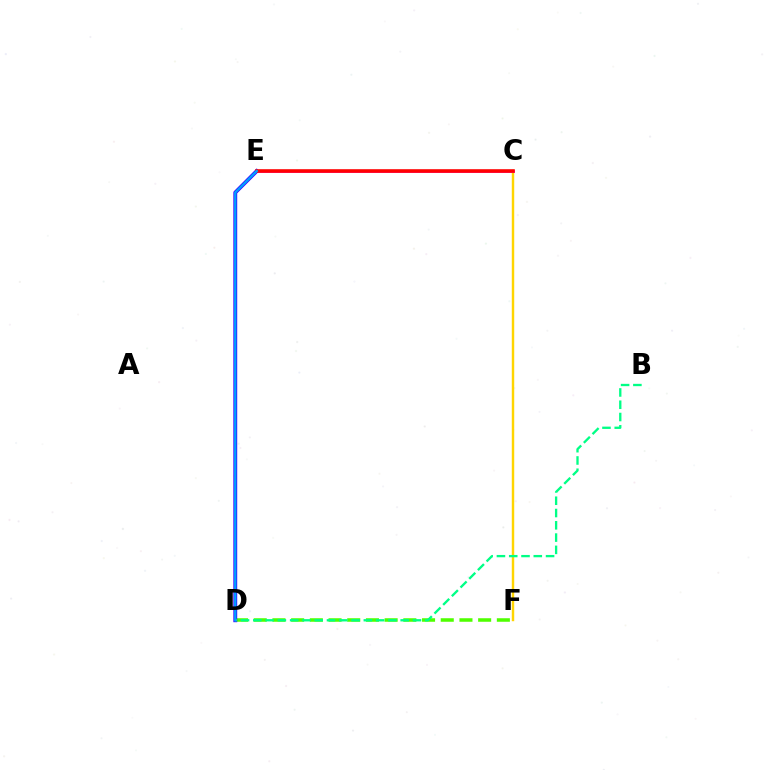{('C', 'F'): [{'color': '#ffd500', 'line_style': 'solid', 'thickness': 1.75}], ('C', 'E'): [{'color': '#ff00ed', 'line_style': 'solid', 'thickness': 1.9}, {'color': '#ff0000', 'line_style': 'solid', 'thickness': 2.59}], ('D', 'F'): [{'color': '#4fff00', 'line_style': 'dashed', 'thickness': 2.54}], ('D', 'E'): [{'color': '#3700ff', 'line_style': 'solid', 'thickness': 2.77}, {'color': '#009eff', 'line_style': 'solid', 'thickness': 1.74}], ('B', 'D'): [{'color': '#00ff86', 'line_style': 'dashed', 'thickness': 1.67}]}